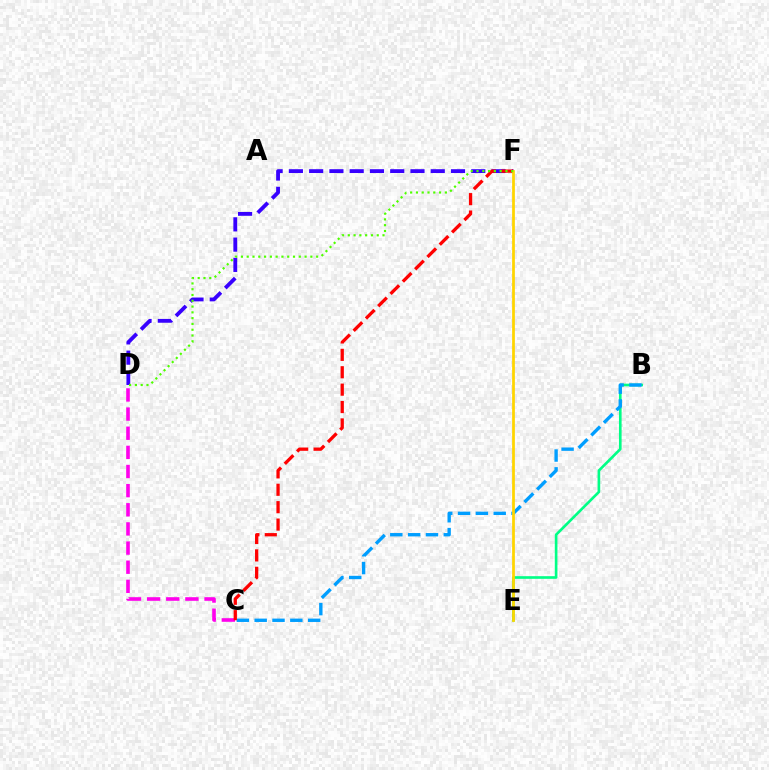{('C', 'D'): [{'color': '#ff00ed', 'line_style': 'dashed', 'thickness': 2.6}], ('B', 'E'): [{'color': '#00ff86', 'line_style': 'solid', 'thickness': 1.9}], ('D', 'F'): [{'color': '#3700ff', 'line_style': 'dashed', 'thickness': 2.75}, {'color': '#4fff00', 'line_style': 'dotted', 'thickness': 1.57}], ('B', 'C'): [{'color': '#009eff', 'line_style': 'dashed', 'thickness': 2.42}], ('C', 'F'): [{'color': '#ff0000', 'line_style': 'dashed', 'thickness': 2.36}], ('E', 'F'): [{'color': '#ffd500', 'line_style': 'solid', 'thickness': 1.98}]}